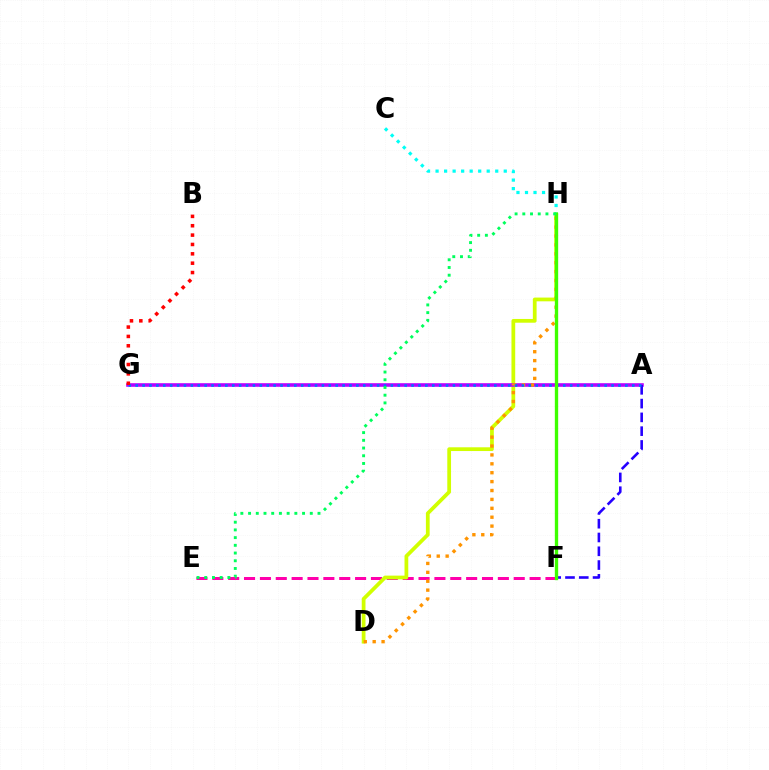{('E', 'F'): [{'color': '#ff00ac', 'line_style': 'dashed', 'thickness': 2.16}], ('D', 'H'): [{'color': '#d1ff00', 'line_style': 'solid', 'thickness': 2.7}, {'color': '#ff9400', 'line_style': 'dotted', 'thickness': 2.42}], ('A', 'G'): [{'color': '#b900ff', 'line_style': 'solid', 'thickness': 2.59}, {'color': '#0074ff', 'line_style': 'dotted', 'thickness': 1.87}], ('C', 'H'): [{'color': '#00fff6', 'line_style': 'dotted', 'thickness': 2.32}], ('A', 'F'): [{'color': '#2500ff', 'line_style': 'dashed', 'thickness': 1.87}], ('F', 'H'): [{'color': '#3dff00', 'line_style': 'solid', 'thickness': 2.4}], ('B', 'G'): [{'color': '#ff0000', 'line_style': 'dotted', 'thickness': 2.54}], ('E', 'H'): [{'color': '#00ff5c', 'line_style': 'dotted', 'thickness': 2.1}]}